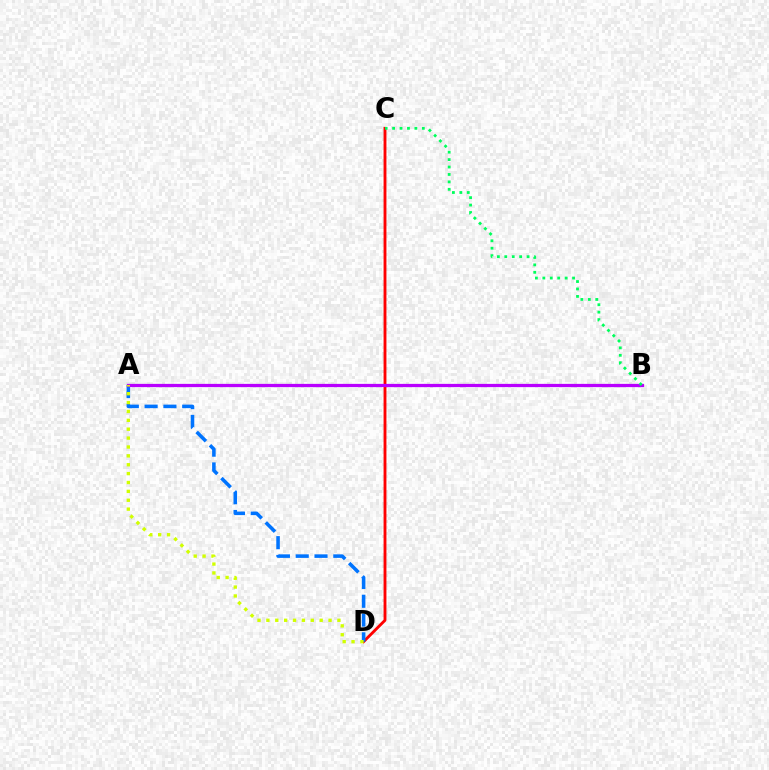{('C', 'D'): [{'color': '#ff0000', 'line_style': 'solid', 'thickness': 2.06}], ('A', 'D'): [{'color': '#0074ff', 'line_style': 'dashed', 'thickness': 2.55}, {'color': '#d1ff00', 'line_style': 'dotted', 'thickness': 2.41}], ('A', 'B'): [{'color': '#b900ff', 'line_style': 'solid', 'thickness': 2.34}], ('B', 'C'): [{'color': '#00ff5c', 'line_style': 'dotted', 'thickness': 2.02}]}